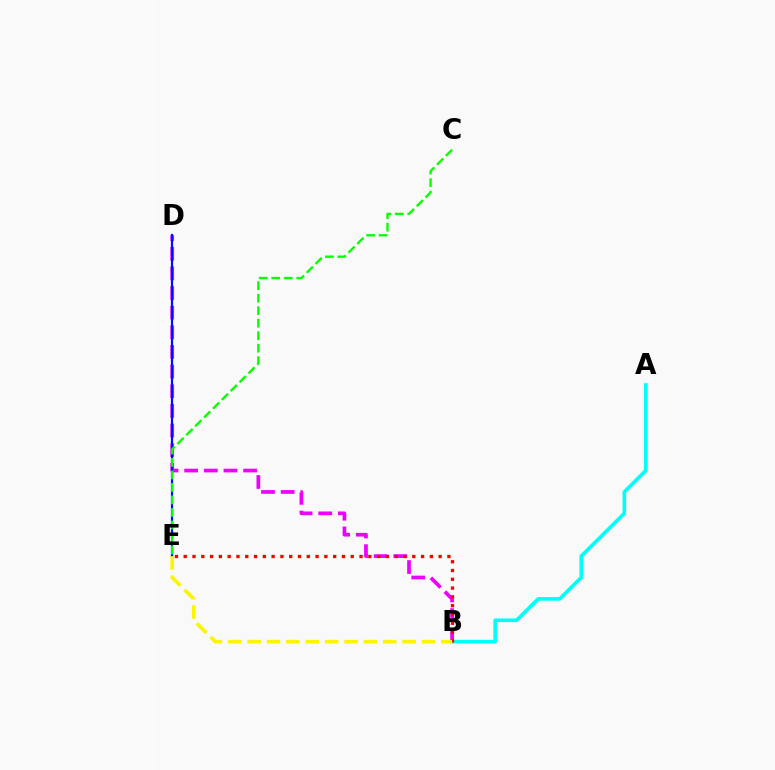{('B', 'D'): [{'color': '#ee00ff', 'line_style': 'dashed', 'thickness': 2.67}], ('A', 'B'): [{'color': '#00fff6', 'line_style': 'solid', 'thickness': 2.61}], ('B', 'E'): [{'color': '#ff0000', 'line_style': 'dotted', 'thickness': 2.39}, {'color': '#fcf500', 'line_style': 'dashed', 'thickness': 2.63}], ('D', 'E'): [{'color': '#0010ff', 'line_style': 'solid', 'thickness': 1.59}], ('C', 'E'): [{'color': '#08ff00', 'line_style': 'dashed', 'thickness': 1.7}]}